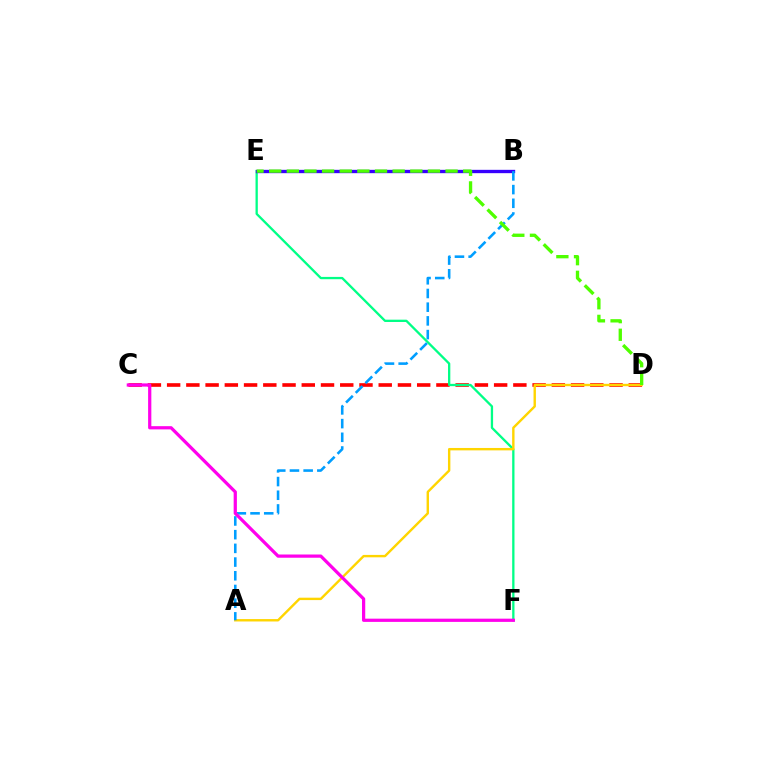{('C', 'D'): [{'color': '#ff0000', 'line_style': 'dashed', 'thickness': 2.61}], ('E', 'F'): [{'color': '#00ff86', 'line_style': 'solid', 'thickness': 1.66}], ('A', 'D'): [{'color': '#ffd500', 'line_style': 'solid', 'thickness': 1.73}], ('B', 'E'): [{'color': '#3700ff', 'line_style': 'solid', 'thickness': 2.4}], ('A', 'B'): [{'color': '#009eff', 'line_style': 'dashed', 'thickness': 1.86}], ('C', 'F'): [{'color': '#ff00ed', 'line_style': 'solid', 'thickness': 2.32}], ('D', 'E'): [{'color': '#4fff00', 'line_style': 'dashed', 'thickness': 2.4}]}